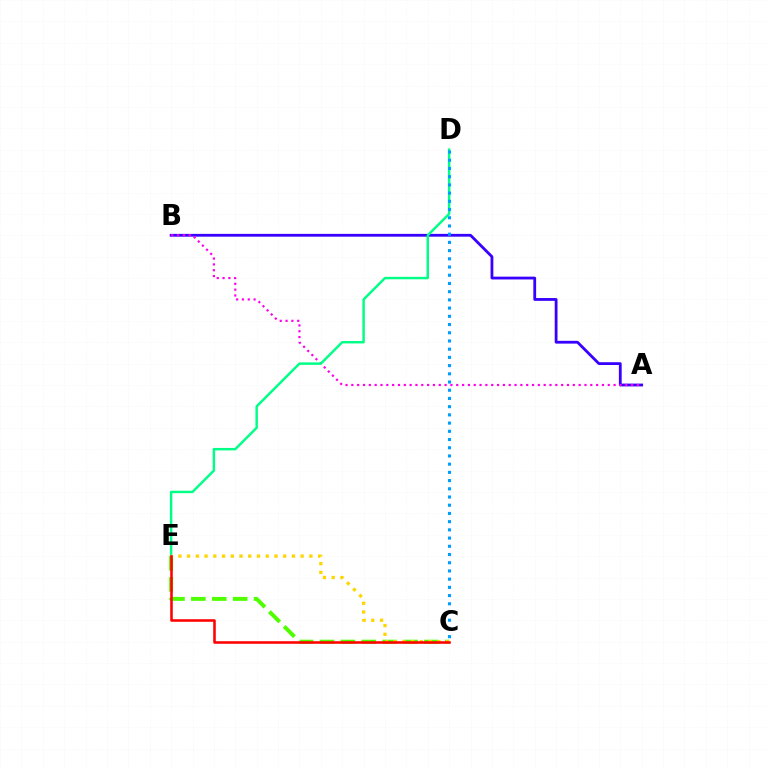{('C', 'E'): [{'color': '#4fff00', 'line_style': 'dashed', 'thickness': 2.84}, {'color': '#ffd500', 'line_style': 'dotted', 'thickness': 2.37}, {'color': '#ff0000', 'line_style': 'solid', 'thickness': 1.84}], ('A', 'B'): [{'color': '#3700ff', 'line_style': 'solid', 'thickness': 2.01}, {'color': '#ff00ed', 'line_style': 'dotted', 'thickness': 1.58}], ('D', 'E'): [{'color': '#00ff86', 'line_style': 'solid', 'thickness': 1.77}], ('C', 'D'): [{'color': '#009eff', 'line_style': 'dotted', 'thickness': 2.23}]}